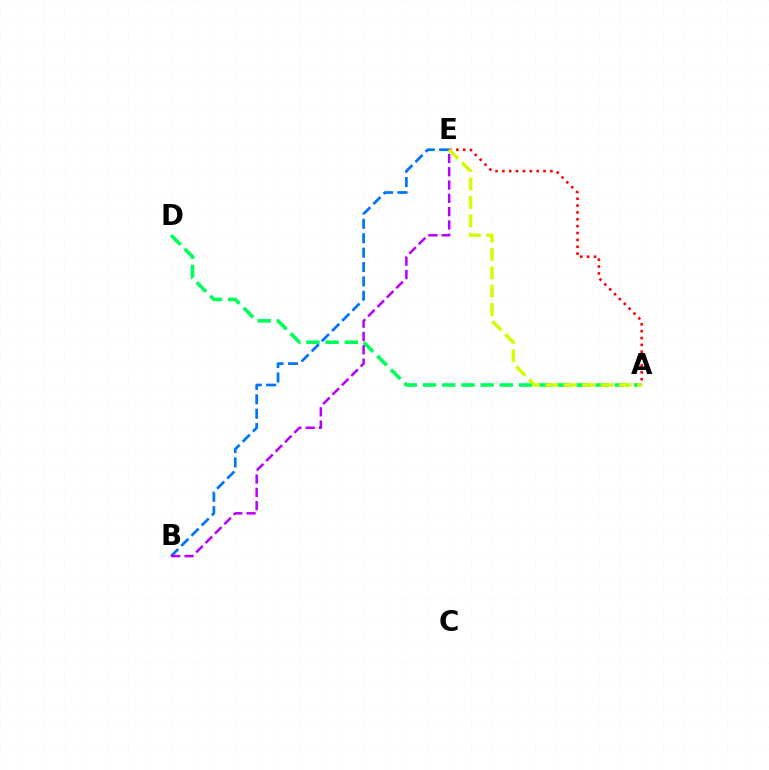{('B', 'E'): [{'color': '#0074ff', 'line_style': 'dashed', 'thickness': 1.96}, {'color': '#b900ff', 'line_style': 'dashed', 'thickness': 1.81}], ('A', 'E'): [{'color': '#ff0000', 'line_style': 'dotted', 'thickness': 1.86}, {'color': '#d1ff00', 'line_style': 'dashed', 'thickness': 2.5}], ('A', 'D'): [{'color': '#00ff5c', 'line_style': 'dashed', 'thickness': 2.61}]}